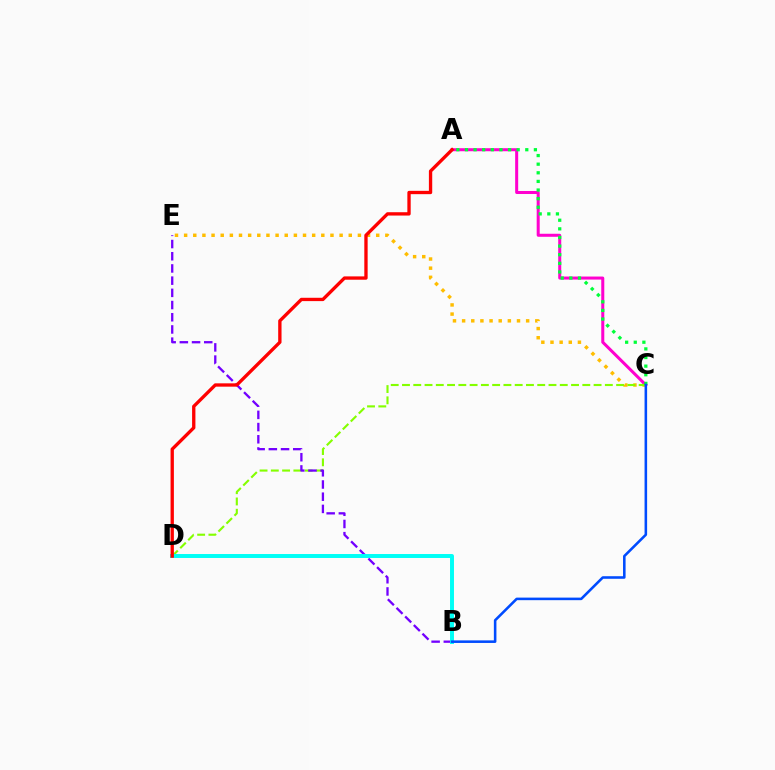{('C', 'E'): [{'color': '#ffbd00', 'line_style': 'dotted', 'thickness': 2.49}], ('A', 'C'): [{'color': '#ff00cf', 'line_style': 'solid', 'thickness': 2.18}, {'color': '#00ff39', 'line_style': 'dotted', 'thickness': 2.34}], ('C', 'D'): [{'color': '#84ff00', 'line_style': 'dashed', 'thickness': 1.53}], ('B', 'E'): [{'color': '#7200ff', 'line_style': 'dashed', 'thickness': 1.66}], ('B', 'D'): [{'color': '#00fff6', 'line_style': 'solid', 'thickness': 2.84}], ('A', 'D'): [{'color': '#ff0000', 'line_style': 'solid', 'thickness': 2.4}], ('B', 'C'): [{'color': '#004bff', 'line_style': 'solid', 'thickness': 1.85}]}